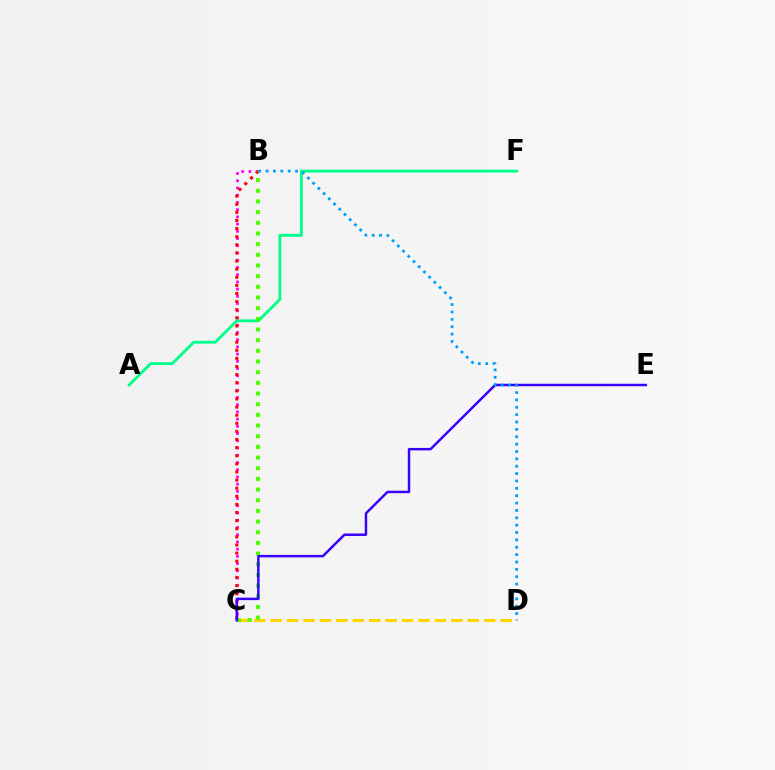{('B', 'C'): [{'color': '#ff00ed', 'line_style': 'dotted', 'thickness': 1.96}, {'color': '#ff0000', 'line_style': 'dotted', 'thickness': 2.2}, {'color': '#4fff00', 'line_style': 'dotted', 'thickness': 2.9}], ('C', 'D'): [{'color': '#ffd500', 'line_style': 'dashed', 'thickness': 2.23}], ('A', 'F'): [{'color': '#00ff86', 'line_style': 'solid', 'thickness': 2.04}], ('C', 'E'): [{'color': '#3700ff', 'line_style': 'solid', 'thickness': 1.77}], ('B', 'D'): [{'color': '#009eff', 'line_style': 'dotted', 'thickness': 2.0}]}